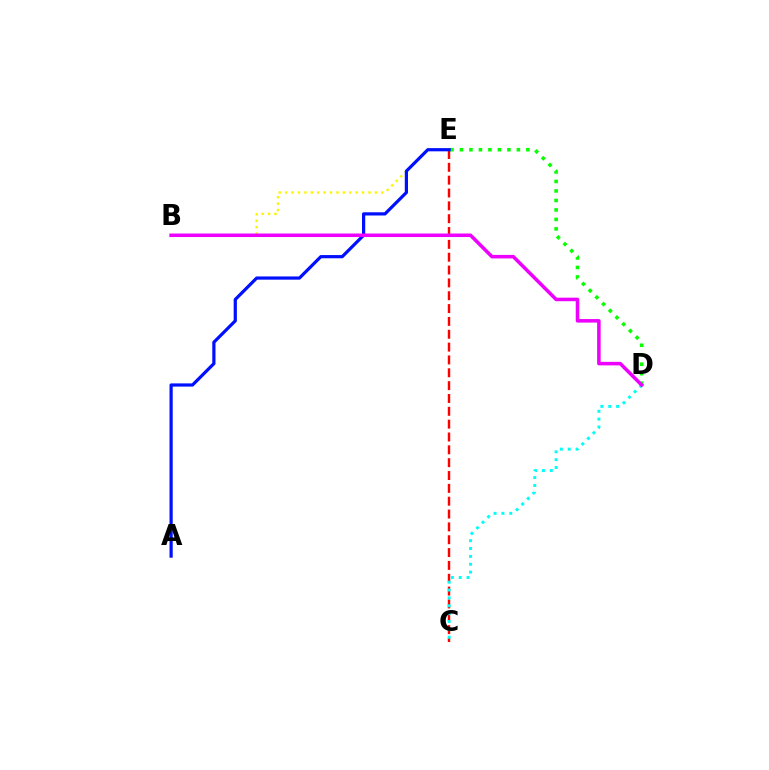{('B', 'E'): [{'color': '#fcf500', 'line_style': 'dotted', 'thickness': 1.74}], ('C', 'E'): [{'color': '#ff0000', 'line_style': 'dashed', 'thickness': 1.74}], ('D', 'E'): [{'color': '#08ff00', 'line_style': 'dotted', 'thickness': 2.58}], ('C', 'D'): [{'color': '#00fff6', 'line_style': 'dotted', 'thickness': 2.14}], ('A', 'E'): [{'color': '#0010ff', 'line_style': 'solid', 'thickness': 2.31}], ('B', 'D'): [{'color': '#ee00ff', 'line_style': 'solid', 'thickness': 2.54}]}